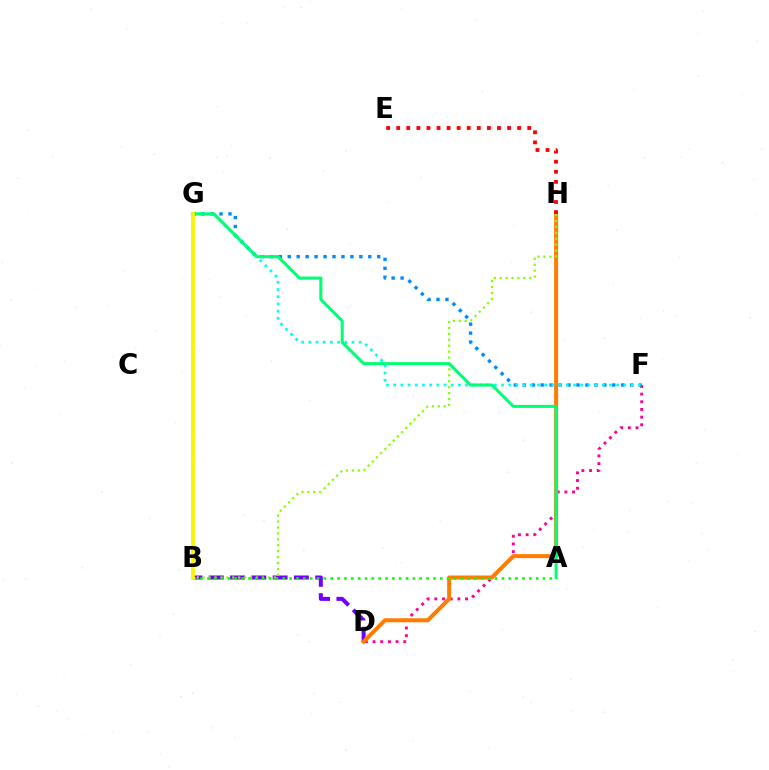{('D', 'F'): [{'color': '#ff0094', 'line_style': 'dotted', 'thickness': 2.08}], ('B', 'D'): [{'color': '#7200ff', 'line_style': 'dashed', 'thickness': 2.89}], ('F', 'G'): [{'color': '#008cff', 'line_style': 'dotted', 'thickness': 2.43}, {'color': '#00fff6', 'line_style': 'dotted', 'thickness': 1.95}], ('D', 'H'): [{'color': '#ff7c00', 'line_style': 'solid', 'thickness': 2.89}], ('B', 'H'): [{'color': '#84ff00', 'line_style': 'dotted', 'thickness': 1.61}], ('A', 'B'): [{'color': '#08ff00', 'line_style': 'dotted', 'thickness': 1.86}], ('B', 'G'): [{'color': '#ee00ff', 'line_style': 'dashed', 'thickness': 1.56}, {'color': '#0010ff', 'line_style': 'dotted', 'thickness': 1.64}, {'color': '#fcf500', 'line_style': 'solid', 'thickness': 2.67}], ('E', 'H'): [{'color': '#ff0000', 'line_style': 'dotted', 'thickness': 2.74}], ('A', 'G'): [{'color': '#00ff74', 'line_style': 'solid', 'thickness': 2.19}]}